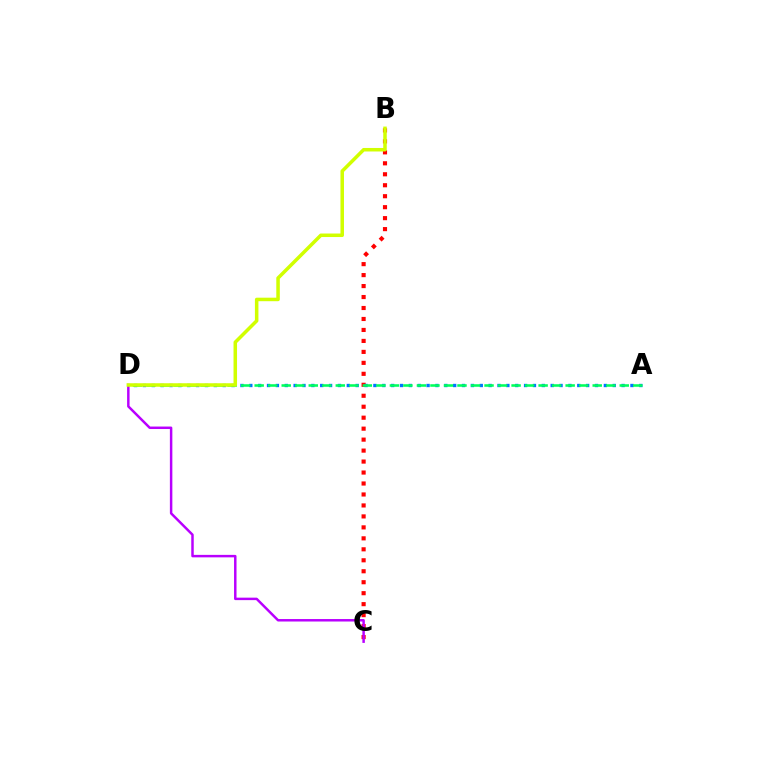{('B', 'C'): [{'color': '#ff0000', 'line_style': 'dotted', 'thickness': 2.98}], ('C', 'D'): [{'color': '#b900ff', 'line_style': 'solid', 'thickness': 1.78}], ('A', 'D'): [{'color': '#0074ff', 'line_style': 'dotted', 'thickness': 2.41}, {'color': '#00ff5c', 'line_style': 'dashed', 'thickness': 1.84}], ('B', 'D'): [{'color': '#d1ff00', 'line_style': 'solid', 'thickness': 2.53}]}